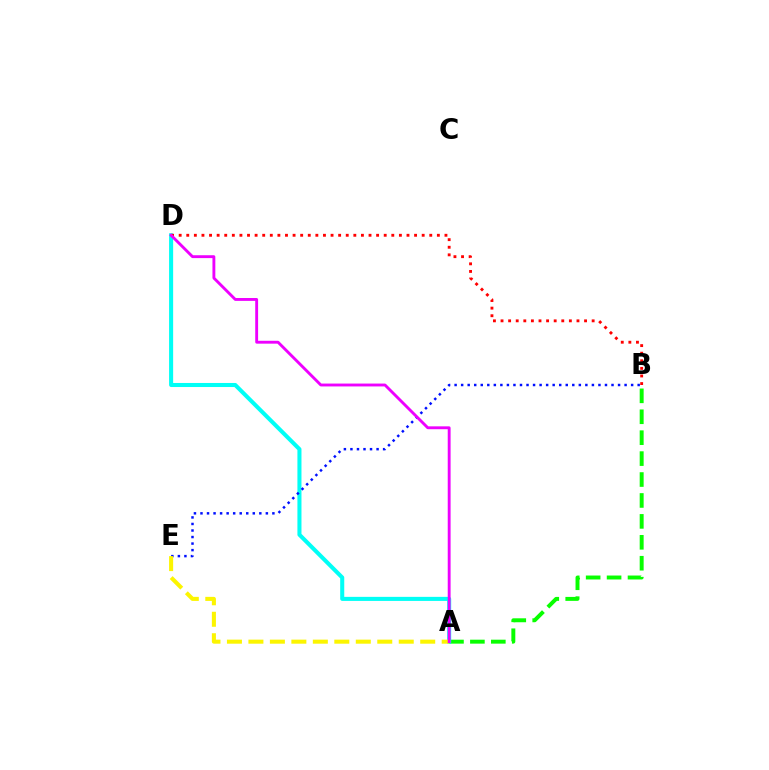{('A', 'B'): [{'color': '#08ff00', 'line_style': 'dashed', 'thickness': 2.84}], ('A', 'D'): [{'color': '#00fff6', 'line_style': 'solid', 'thickness': 2.92}, {'color': '#ee00ff', 'line_style': 'solid', 'thickness': 2.07}], ('B', 'D'): [{'color': '#ff0000', 'line_style': 'dotted', 'thickness': 2.06}], ('B', 'E'): [{'color': '#0010ff', 'line_style': 'dotted', 'thickness': 1.78}], ('A', 'E'): [{'color': '#fcf500', 'line_style': 'dashed', 'thickness': 2.92}]}